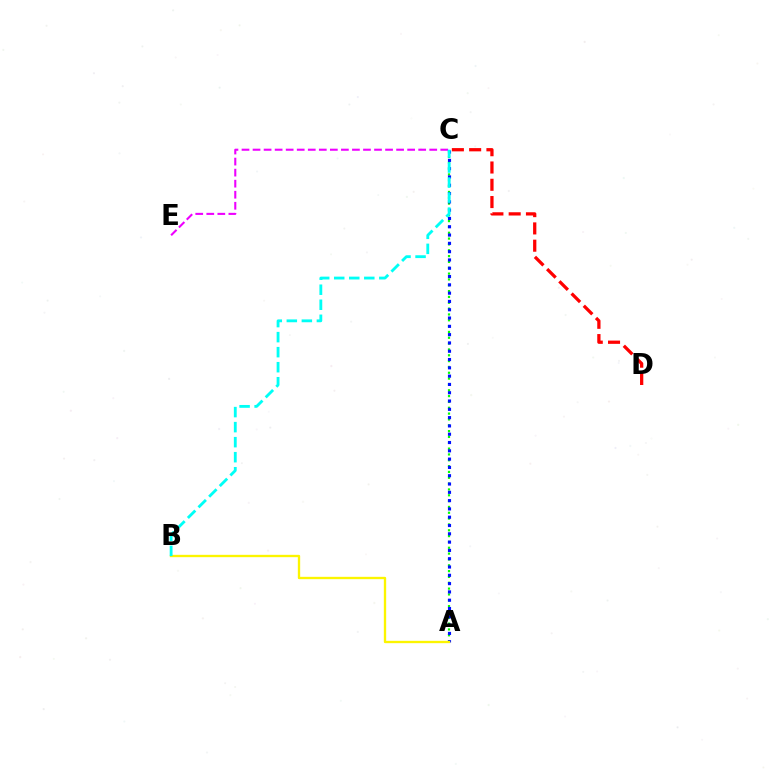{('A', 'C'): [{'color': '#08ff00', 'line_style': 'dotted', 'thickness': 1.58}, {'color': '#0010ff', 'line_style': 'dotted', 'thickness': 2.25}], ('C', 'E'): [{'color': '#ee00ff', 'line_style': 'dashed', 'thickness': 1.5}], ('C', 'D'): [{'color': '#ff0000', 'line_style': 'dashed', 'thickness': 2.35}], ('A', 'B'): [{'color': '#fcf500', 'line_style': 'solid', 'thickness': 1.69}], ('B', 'C'): [{'color': '#00fff6', 'line_style': 'dashed', 'thickness': 2.04}]}